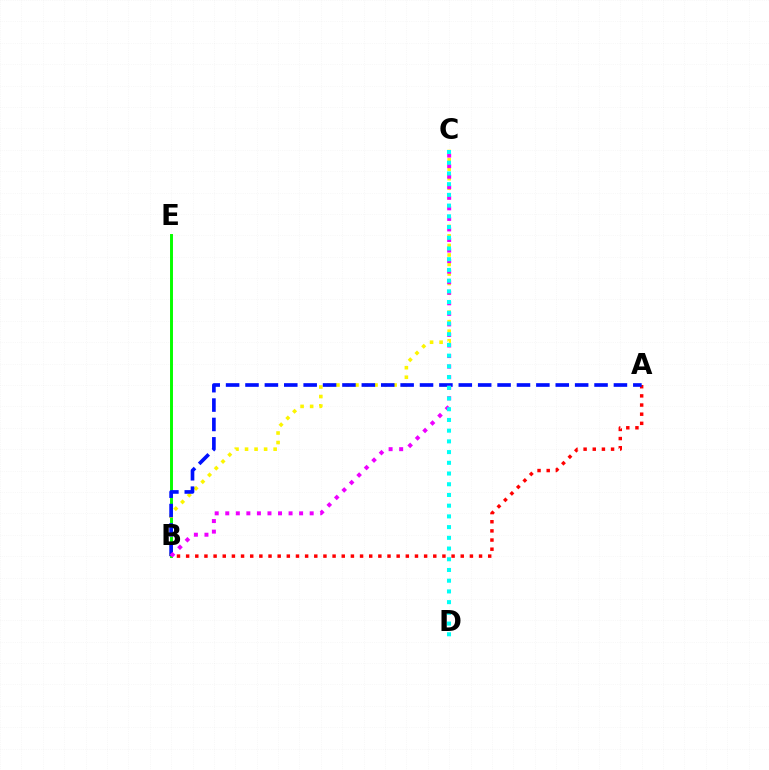{('B', 'E'): [{'color': '#08ff00', 'line_style': 'solid', 'thickness': 2.12}], ('A', 'B'): [{'color': '#ff0000', 'line_style': 'dotted', 'thickness': 2.49}, {'color': '#0010ff', 'line_style': 'dashed', 'thickness': 2.63}], ('B', 'C'): [{'color': '#fcf500', 'line_style': 'dotted', 'thickness': 2.59}, {'color': '#ee00ff', 'line_style': 'dotted', 'thickness': 2.87}], ('C', 'D'): [{'color': '#00fff6', 'line_style': 'dotted', 'thickness': 2.91}]}